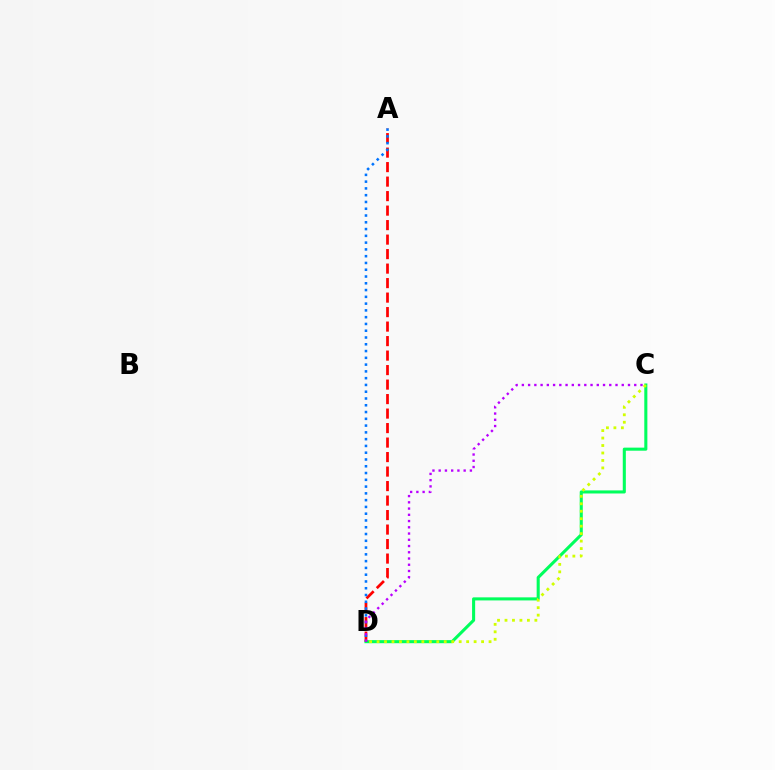{('C', 'D'): [{'color': '#00ff5c', 'line_style': 'solid', 'thickness': 2.21}, {'color': '#d1ff00', 'line_style': 'dotted', 'thickness': 2.03}, {'color': '#b900ff', 'line_style': 'dotted', 'thickness': 1.7}], ('A', 'D'): [{'color': '#ff0000', 'line_style': 'dashed', 'thickness': 1.97}, {'color': '#0074ff', 'line_style': 'dotted', 'thickness': 1.84}]}